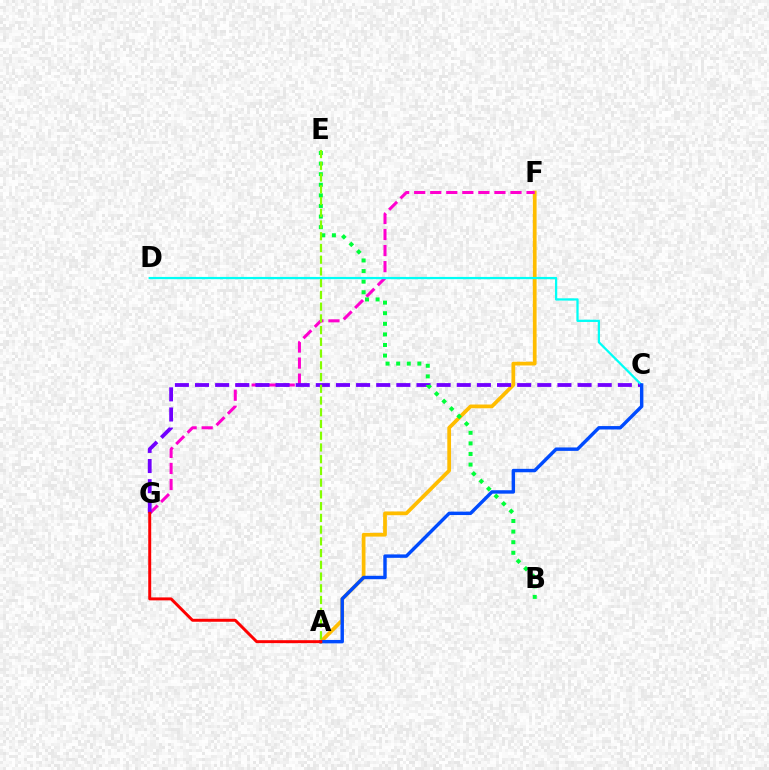{('A', 'F'): [{'color': '#ffbd00', 'line_style': 'solid', 'thickness': 2.69}], ('F', 'G'): [{'color': '#ff00cf', 'line_style': 'dashed', 'thickness': 2.18}], ('C', 'G'): [{'color': '#7200ff', 'line_style': 'dashed', 'thickness': 2.74}], ('B', 'E'): [{'color': '#00ff39', 'line_style': 'dotted', 'thickness': 2.88}], ('C', 'D'): [{'color': '#00fff6', 'line_style': 'solid', 'thickness': 1.62}], ('A', 'C'): [{'color': '#004bff', 'line_style': 'solid', 'thickness': 2.47}], ('A', 'E'): [{'color': '#84ff00', 'line_style': 'dashed', 'thickness': 1.59}], ('A', 'G'): [{'color': '#ff0000', 'line_style': 'solid', 'thickness': 2.13}]}